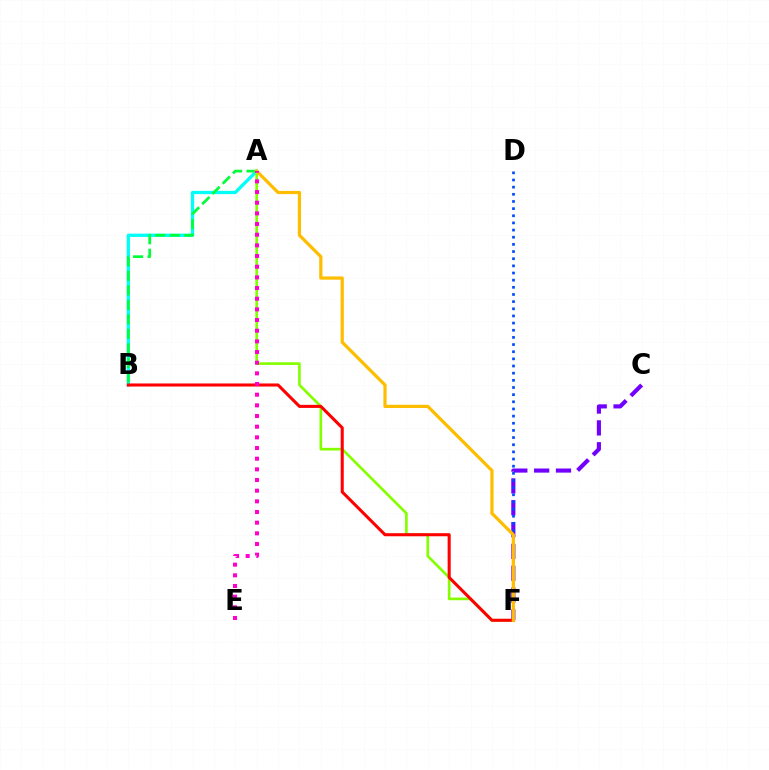{('A', 'B'): [{'color': '#00fff6', 'line_style': 'solid', 'thickness': 2.36}, {'color': '#00ff39', 'line_style': 'dashed', 'thickness': 1.97}], ('A', 'F'): [{'color': '#84ff00', 'line_style': 'solid', 'thickness': 1.92}, {'color': '#ffbd00', 'line_style': 'solid', 'thickness': 2.33}], ('C', 'F'): [{'color': '#7200ff', 'line_style': 'dashed', 'thickness': 2.97}], ('B', 'F'): [{'color': '#ff0000', 'line_style': 'solid', 'thickness': 2.21}], ('D', 'F'): [{'color': '#004bff', 'line_style': 'dotted', 'thickness': 1.94}], ('A', 'E'): [{'color': '#ff00cf', 'line_style': 'dotted', 'thickness': 2.9}]}